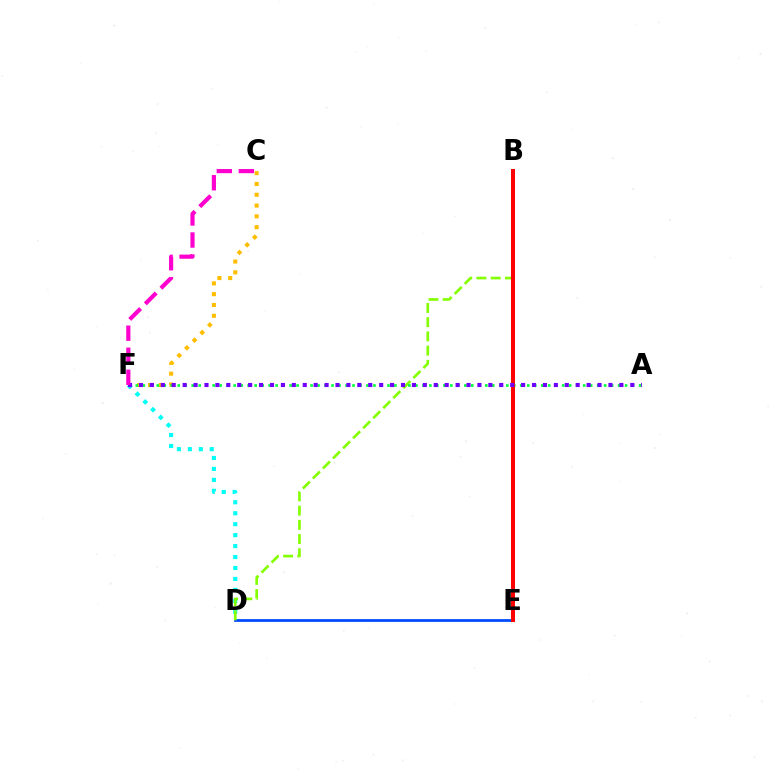{('D', 'F'): [{'color': '#00fff6', 'line_style': 'dotted', 'thickness': 2.98}], ('C', 'F'): [{'color': '#ffbd00', 'line_style': 'dotted', 'thickness': 2.94}, {'color': '#ff00cf', 'line_style': 'dashed', 'thickness': 3.0}], ('D', 'E'): [{'color': '#004bff', 'line_style': 'solid', 'thickness': 2.0}], ('B', 'D'): [{'color': '#84ff00', 'line_style': 'dashed', 'thickness': 1.93}], ('A', 'F'): [{'color': '#00ff39', 'line_style': 'dotted', 'thickness': 1.9}, {'color': '#7200ff', 'line_style': 'dotted', 'thickness': 2.97}], ('B', 'E'): [{'color': '#ff0000', 'line_style': 'solid', 'thickness': 2.88}]}